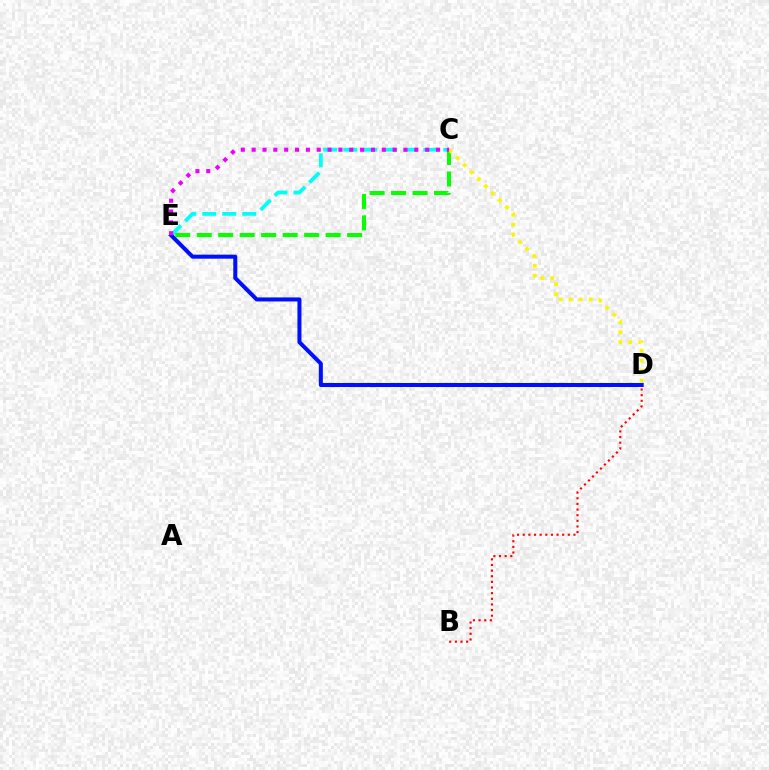{('C', 'E'): [{'color': '#00fff6', 'line_style': 'dashed', 'thickness': 2.72}, {'color': '#08ff00', 'line_style': 'dashed', 'thickness': 2.92}, {'color': '#ee00ff', 'line_style': 'dotted', 'thickness': 2.95}], ('D', 'E'): [{'color': '#0010ff', 'line_style': 'solid', 'thickness': 2.9}], ('C', 'D'): [{'color': '#fcf500', 'line_style': 'dotted', 'thickness': 2.71}], ('B', 'D'): [{'color': '#ff0000', 'line_style': 'dotted', 'thickness': 1.53}]}